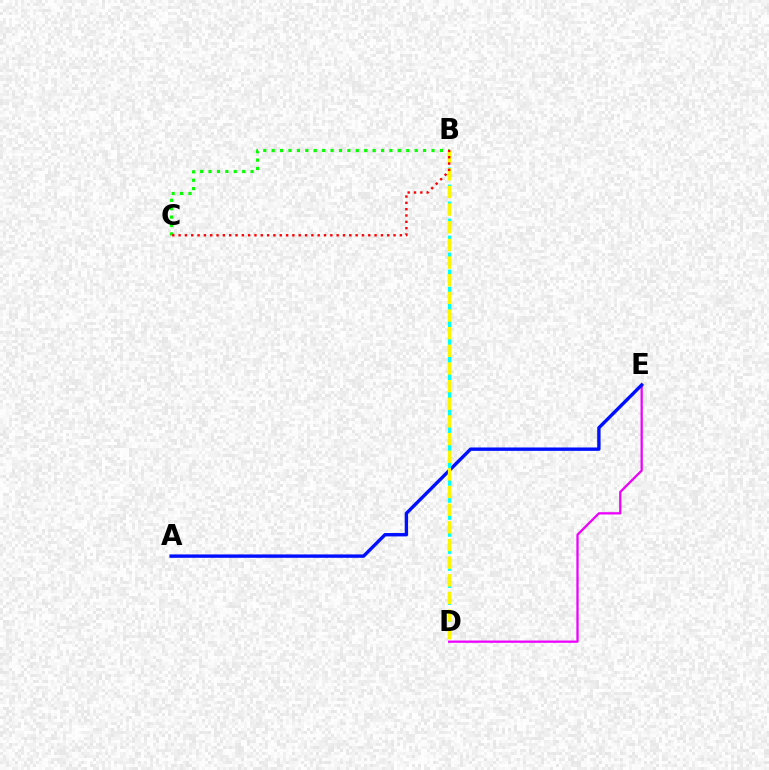{('B', 'C'): [{'color': '#08ff00', 'line_style': 'dotted', 'thickness': 2.29}, {'color': '#ff0000', 'line_style': 'dotted', 'thickness': 1.72}], ('D', 'E'): [{'color': '#ee00ff', 'line_style': 'solid', 'thickness': 1.64}], ('A', 'E'): [{'color': '#0010ff', 'line_style': 'solid', 'thickness': 2.43}], ('B', 'D'): [{'color': '#00fff6', 'line_style': 'dashed', 'thickness': 2.31}, {'color': '#fcf500', 'line_style': 'dashed', 'thickness': 2.4}]}